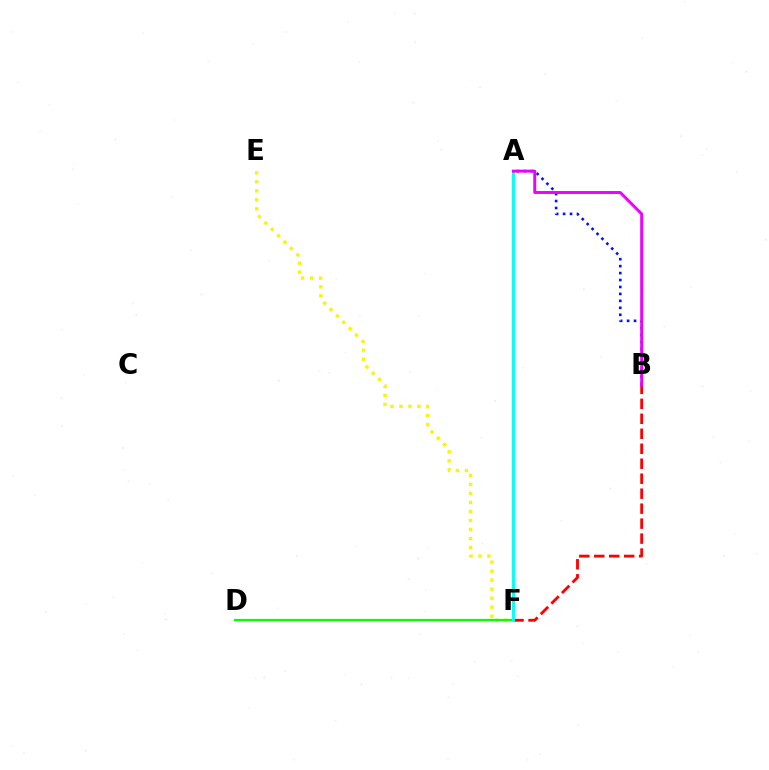{('A', 'B'): [{'color': '#0010ff', 'line_style': 'dotted', 'thickness': 1.89}, {'color': '#ee00ff', 'line_style': 'solid', 'thickness': 2.11}], ('E', 'F'): [{'color': '#fcf500', 'line_style': 'dotted', 'thickness': 2.45}], ('D', 'F'): [{'color': '#08ff00', 'line_style': 'solid', 'thickness': 1.6}], ('B', 'F'): [{'color': '#ff0000', 'line_style': 'dashed', 'thickness': 2.03}], ('A', 'F'): [{'color': '#00fff6', 'line_style': 'solid', 'thickness': 2.07}]}